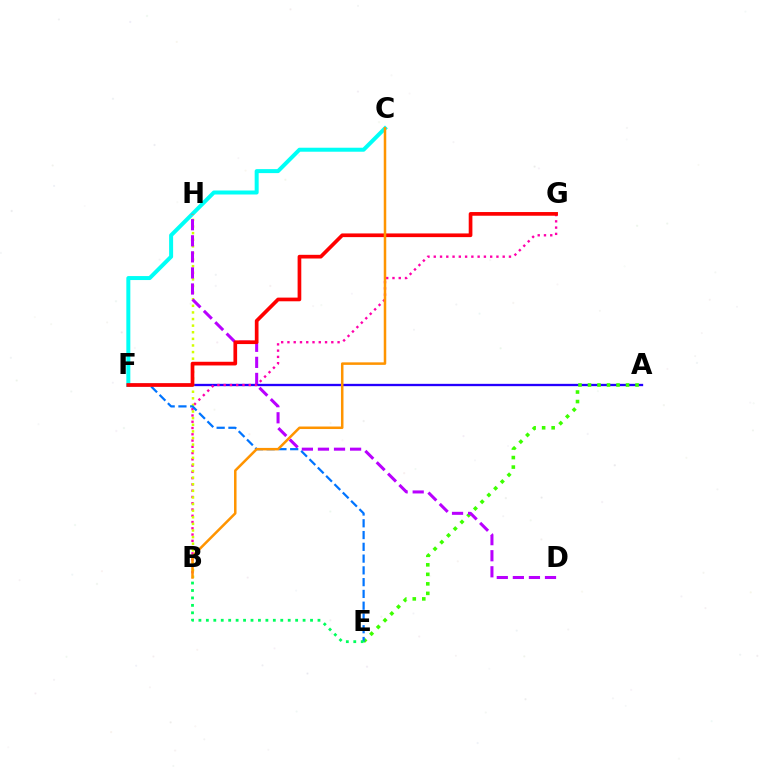{('A', 'F'): [{'color': '#2500ff', 'line_style': 'solid', 'thickness': 1.68}], ('B', 'G'): [{'color': '#ff00ac', 'line_style': 'dotted', 'thickness': 1.7}], ('C', 'F'): [{'color': '#00fff6', 'line_style': 'solid', 'thickness': 2.88}], ('A', 'E'): [{'color': '#3dff00', 'line_style': 'dotted', 'thickness': 2.58}], ('B', 'H'): [{'color': '#d1ff00', 'line_style': 'dotted', 'thickness': 1.8}], ('D', 'H'): [{'color': '#b900ff', 'line_style': 'dashed', 'thickness': 2.18}], ('E', 'F'): [{'color': '#0074ff', 'line_style': 'dashed', 'thickness': 1.6}], ('F', 'G'): [{'color': '#ff0000', 'line_style': 'solid', 'thickness': 2.66}], ('B', 'E'): [{'color': '#00ff5c', 'line_style': 'dotted', 'thickness': 2.02}], ('B', 'C'): [{'color': '#ff9400', 'line_style': 'solid', 'thickness': 1.81}]}